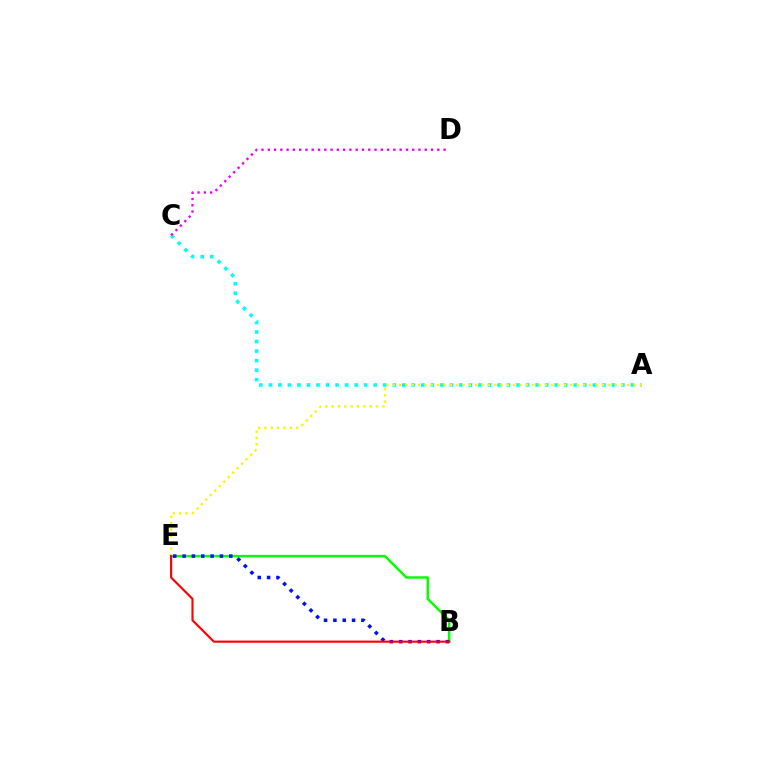{('A', 'C'): [{'color': '#00fff6', 'line_style': 'dotted', 'thickness': 2.59}], ('B', 'E'): [{'color': '#08ff00', 'line_style': 'solid', 'thickness': 1.79}, {'color': '#0010ff', 'line_style': 'dotted', 'thickness': 2.54}, {'color': '#ff0000', 'line_style': 'solid', 'thickness': 1.55}], ('A', 'E'): [{'color': '#fcf500', 'line_style': 'dotted', 'thickness': 1.72}], ('C', 'D'): [{'color': '#ee00ff', 'line_style': 'dotted', 'thickness': 1.71}]}